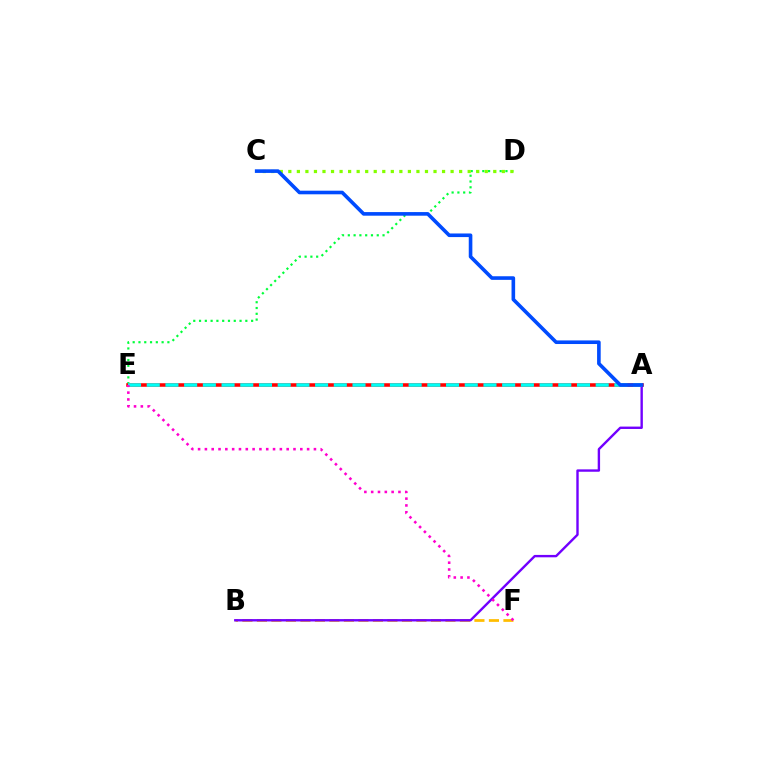{('B', 'F'): [{'color': '#ffbd00', 'line_style': 'dashed', 'thickness': 1.97}], ('A', 'B'): [{'color': '#7200ff', 'line_style': 'solid', 'thickness': 1.72}], ('D', 'E'): [{'color': '#00ff39', 'line_style': 'dotted', 'thickness': 1.57}], ('A', 'E'): [{'color': '#ff0000', 'line_style': 'solid', 'thickness': 2.56}, {'color': '#00fff6', 'line_style': 'dashed', 'thickness': 2.54}], ('E', 'F'): [{'color': '#ff00cf', 'line_style': 'dotted', 'thickness': 1.85}], ('C', 'D'): [{'color': '#84ff00', 'line_style': 'dotted', 'thickness': 2.32}], ('A', 'C'): [{'color': '#004bff', 'line_style': 'solid', 'thickness': 2.6}]}